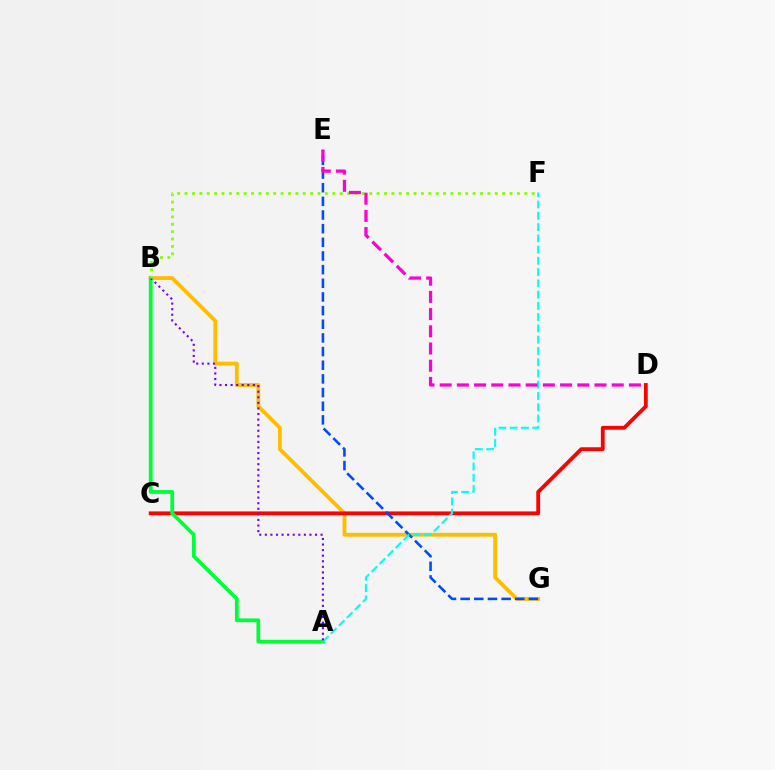{('B', 'G'): [{'color': '#ffbd00', 'line_style': 'solid', 'thickness': 2.76}], ('C', 'D'): [{'color': '#ff0000', 'line_style': 'solid', 'thickness': 2.75}], ('E', 'G'): [{'color': '#004bff', 'line_style': 'dashed', 'thickness': 1.86}], ('A', 'B'): [{'color': '#00ff39', 'line_style': 'solid', 'thickness': 2.71}, {'color': '#7200ff', 'line_style': 'dotted', 'thickness': 1.51}], ('A', 'F'): [{'color': '#00fff6', 'line_style': 'dashed', 'thickness': 1.53}], ('B', 'F'): [{'color': '#84ff00', 'line_style': 'dotted', 'thickness': 2.01}], ('D', 'E'): [{'color': '#ff00cf', 'line_style': 'dashed', 'thickness': 2.34}]}